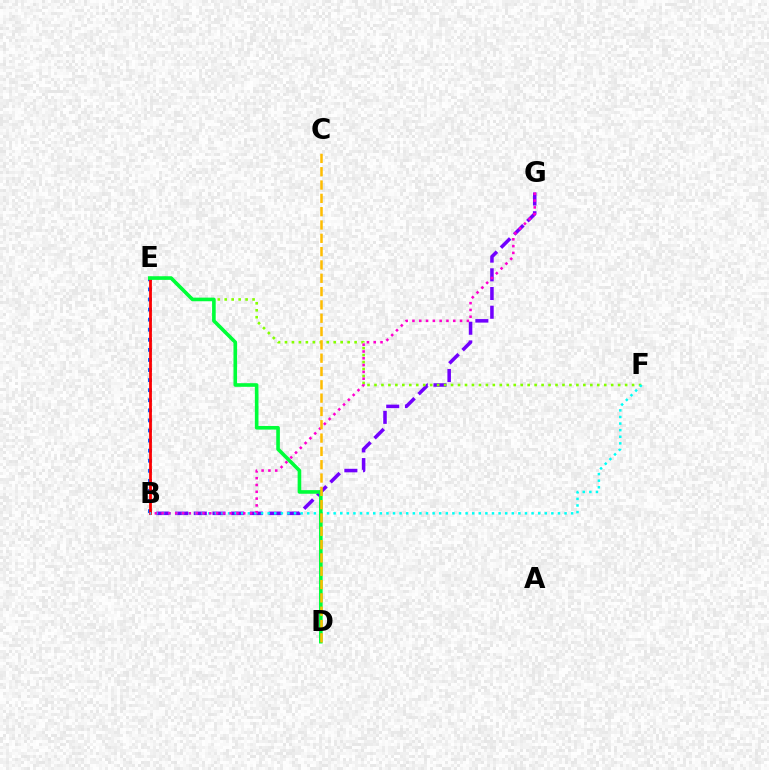{('B', 'G'): [{'color': '#7200ff', 'line_style': 'dashed', 'thickness': 2.54}, {'color': '#ff00cf', 'line_style': 'dotted', 'thickness': 1.85}], ('B', 'E'): [{'color': '#004bff', 'line_style': 'dotted', 'thickness': 2.74}, {'color': '#ff0000', 'line_style': 'solid', 'thickness': 2.01}], ('E', 'F'): [{'color': '#84ff00', 'line_style': 'dotted', 'thickness': 1.89}], ('B', 'F'): [{'color': '#00fff6', 'line_style': 'dotted', 'thickness': 1.79}], ('D', 'E'): [{'color': '#00ff39', 'line_style': 'solid', 'thickness': 2.61}], ('C', 'D'): [{'color': '#ffbd00', 'line_style': 'dashed', 'thickness': 1.81}]}